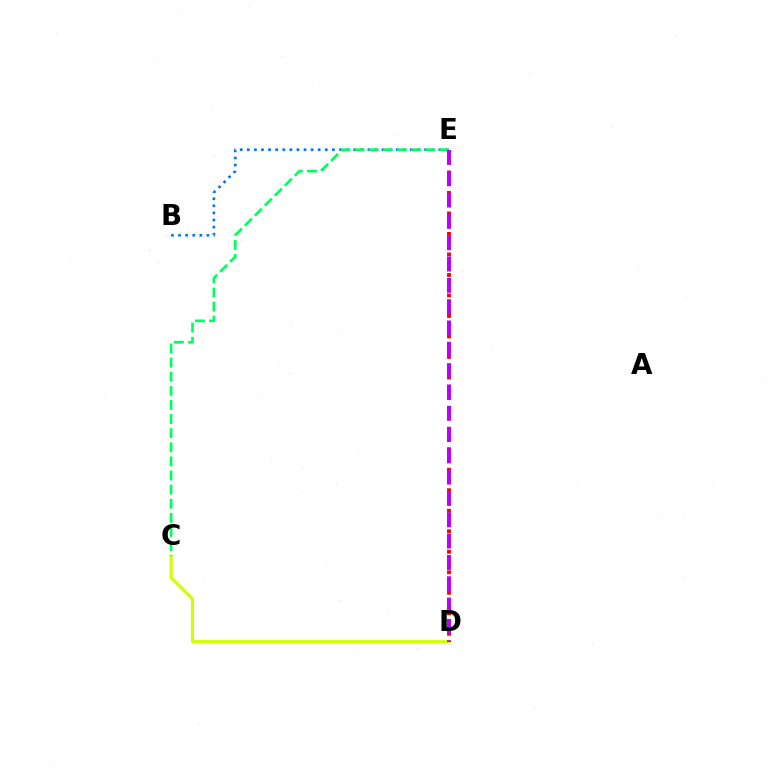{('D', 'E'): [{'color': '#ff0000', 'line_style': 'dotted', 'thickness': 2.79}, {'color': '#b900ff', 'line_style': 'dashed', 'thickness': 2.9}], ('C', 'D'): [{'color': '#d1ff00', 'line_style': 'solid', 'thickness': 2.24}], ('B', 'E'): [{'color': '#0074ff', 'line_style': 'dotted', 'thickness': 1.93}], ('C', 'E'): [{'color': '#00ff5c', 'line_style': 'dashed', 'thickness': 1.92}]}